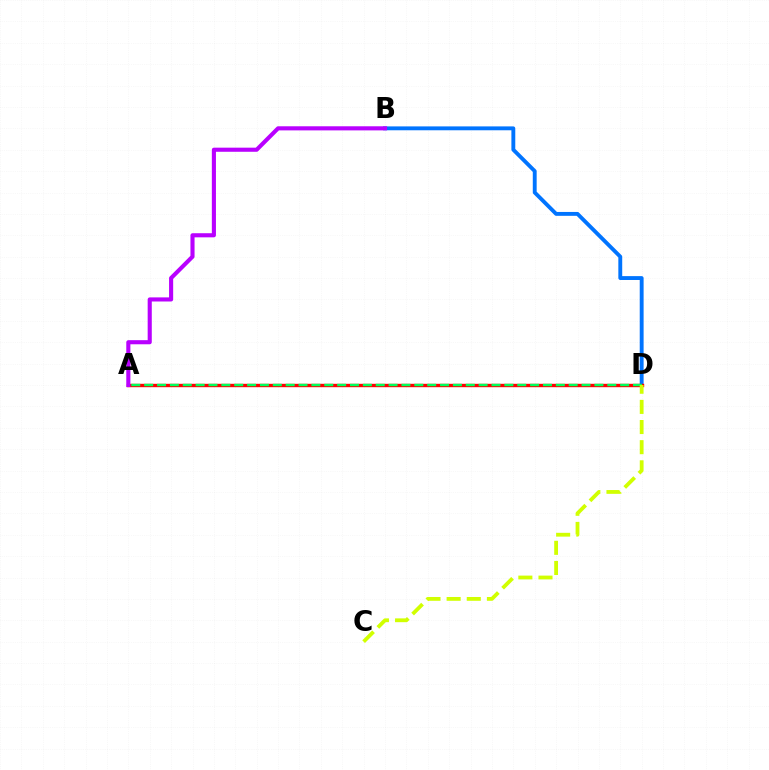{('B', 'D'): [{'color': '#0074ff', 'line_style': 'solid', 'thickness': 2.79}], ('A', 'D'): [{'color': '#ff0000', 'line_style': 'solid', 'thickness': 2.44}, {'color': '#00ff5c', 'line_style': 'dashed', 'thickness': 1.75}], ('A', 'B'): [{'color': '#b900ff', 'line_style': 'solid', 'thickness': 2.96}], ('C', 'D'): [{'color': '#d1ff00', 'line_style': 'dashed', 'thickness': 2.74}]}